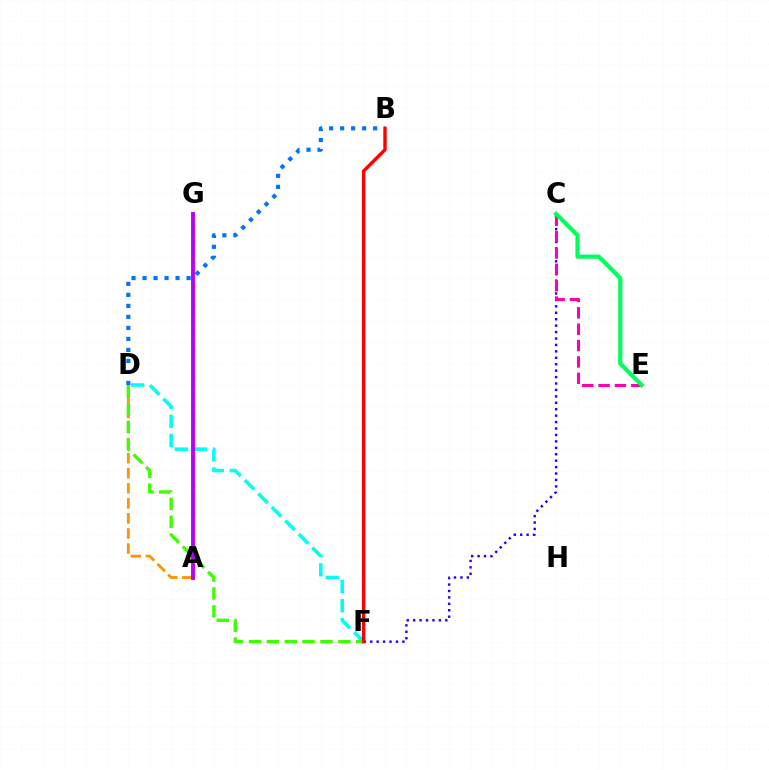{('D', 'F'): [{'color': '#00fff6', 'line_style': 'dashed', 'thickness': 2.59}, {'color': '#3dff00', 'line_style': 'dashed', 'thickness': 2.43}], ('C', 'F'): [{'color': '#2500ff', 'line_style': 'dotted', 'thickness': 1.75}], ('A', 'D'): [{'color': '#ff9400', 'line_style': 'dashed', 'thickness': 2.05}], ('C', 'E'): [{'color': '#ff00ac', 'line_style': 'dashed', 'thickness': 2.22}, {'color': '#00ff5c', 'line_style': 'solid', 'thickness': 2.99}], ('B', 'D'): [{'color': '#0074ff', 'line_style': 'dotted', 'thickness': 2.99}], ('A', 'G'): [{'color': '#d1ff00', 'line_style': 'dotted', 'thickness': 2.46}, {'color': '#b900ff', 'line_style': 'solid', 'thickness': 2.8}], ('B', 'F'): [{'color': '#ff0000', 'line_style': 'solid', 'thickness': 2.44}]}